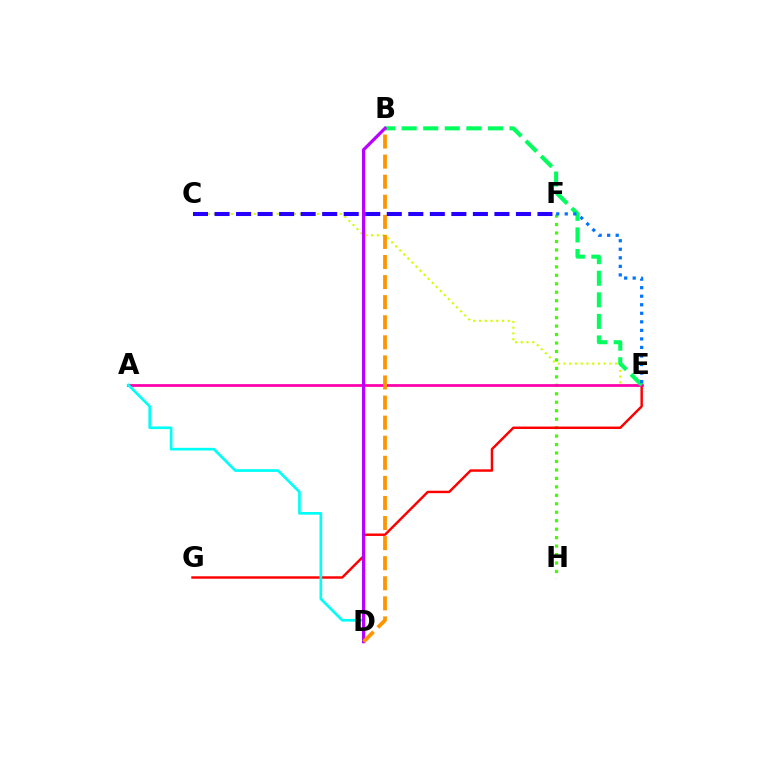{('F', 'H'): [{'color': '#3dff00', 'line_style': 'dotted', 'thickness': 2.3}], ('C', 'E'): [{'color': '#d1ff00', 'line_style': 'dotted', 'thickness': 1.56}], ('E', 'G'): [{'color': '#ff0000', 'line_style': 'solid', 'thickness': 1.76}], ('A', 'E'): [{'color': '#ff00ac', 'line_style': 'solid', 'thickness': 1.98}], ('B', 'E'): [{'color': '#00ff5c', 'line_style': 'dashed', 'thickness': 2.93}], ('A', 'D'): [{'color': '#00fff6', 'line_style': 'solid', 'thickness': 1.93}], ('B', 'D'): [{'color': '#b900ff', 'line_style': 'solid', 'thickness': 2.3}, {'color': '#ff9400', 'line_style': 'dashed', 'thickness': 2.73}], ('E', 'F'): [{'color': '#0074ff', 'line_style': 'dotted', 'thickness': 2.32}], ('C', 'F'): [{'color': '#2500ff', 'line_style': 'dashed', 'thickness': 2.92}]}